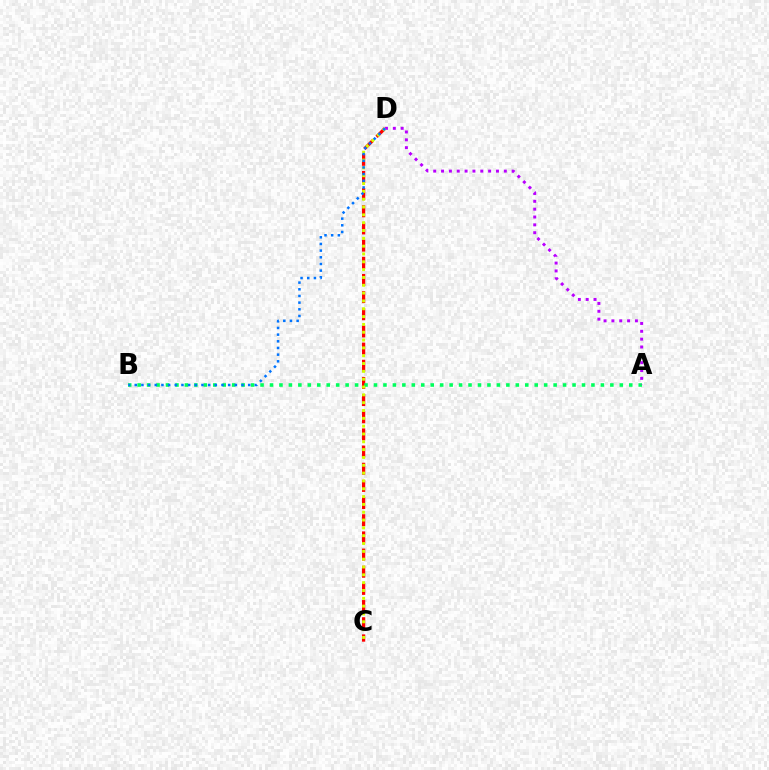{('C', 'D'): [{'color': '#ff0000', 'line_style': 'dashed', 'thickness': 2.33}, {'color': '#d1ff00', 'line_style': 'dotted', 'thickness': 2.13}], ('A', 'B'): [{'color': '#00ff5c', 'line_style': 'dotted', 'thickness': 2.57}], ('A', 'D'): [{'color': '#b900ff', 'line_style': 'dotted', 'thickness': 2.13}], ('B', 'D'): [{'color': '#0074ff', 'line_style': 'dotted', 'thickness': 1.81}]}